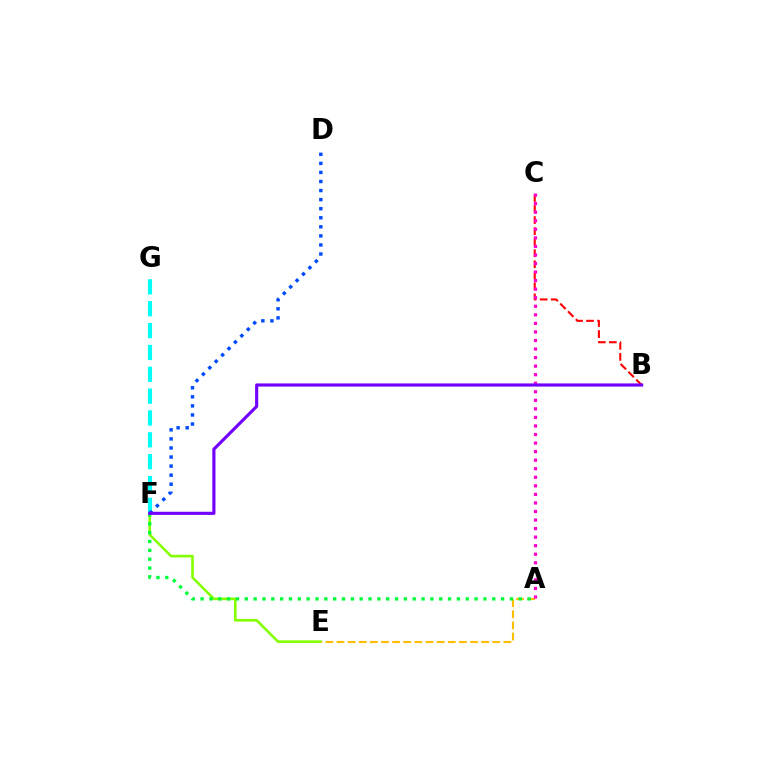{('B', 'C'): [{'color': '#ff0000', 'line_style': 'dashed', 'thickness': 1.5}], ('E', 'F'): [{'color': '#84ff00', 'line_style': 'solid', 'thickness': 1.88}], ('A', 'E'): [{'color': '#ffbd00', 'line_style': 'dashed', 'thickness': 1.51}], ('F', 'G'): [{'color': '#00fff6', 'line_style': 'dashed', 'thickness': 2.97}], ('D', 'F'): [{'color': '#004bff', 'line_style': 'dotted', 'thickness': 2.46}], ('A', 'C'): [{'color': '#ff00cf', 'line_style': 'dotted', 'thickness': 2.32}], ('A', 'F'): [{'color': '#00ff39', 'line_style': 'dotted', 'thickness': 2.4}], ('B', 'F'): [{'color': '#7200ff', 'line_style': 'solid', 'thickness': 2.26}]}